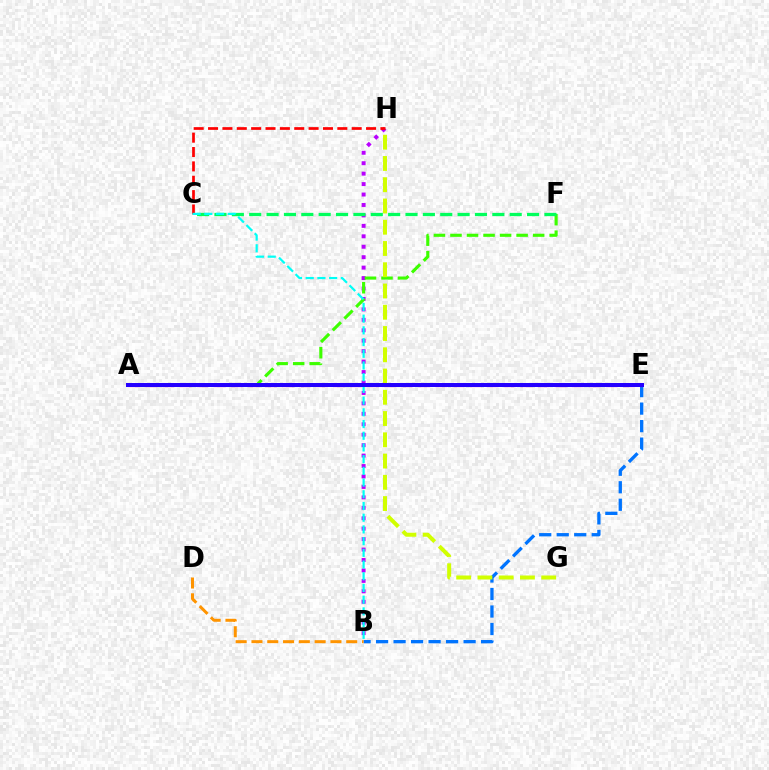{('B', 'H'): [{'color': '#b900ff', 'line_style': 'dotted', 'thickness': 2.84}], ('C', 'H'): [{'color': '#ff0000', 'line_style': 'dashed', 'thickness': 1.95}], ('A', 'F'): [{'color': '#3dff00', 'line_style': 'dashed', 'thickness': 2.25}], ('C', 'F'): [{'color': '#00ff5c', 'line_style': 'dashed', 'thickness': 2.36}], ('B', 'E'): [{'color': '#0074ff', 'line_style': 'dashed', 'thickness': 2.38}], ('B', 'D'): [{'color': '#ff9400', 'line_style': 'dashed', 'thickness': 2.15}], ('G', 'H'): [{'color': '#d1ff00', 'line_style': 'dashed', 'thickness': 2.89}], ('B', 'C'): [{'color': '#00fff6', 'line_style': 'dashed', 'thickness': 1.59}], ('A', 'E'): [{'color': '#ff00ac', 'line_style': 'dashed', 'thickness': 2.32}, {'color': '#2500ff', 'line_style': 'solid', 'thickness': 2.89}]}